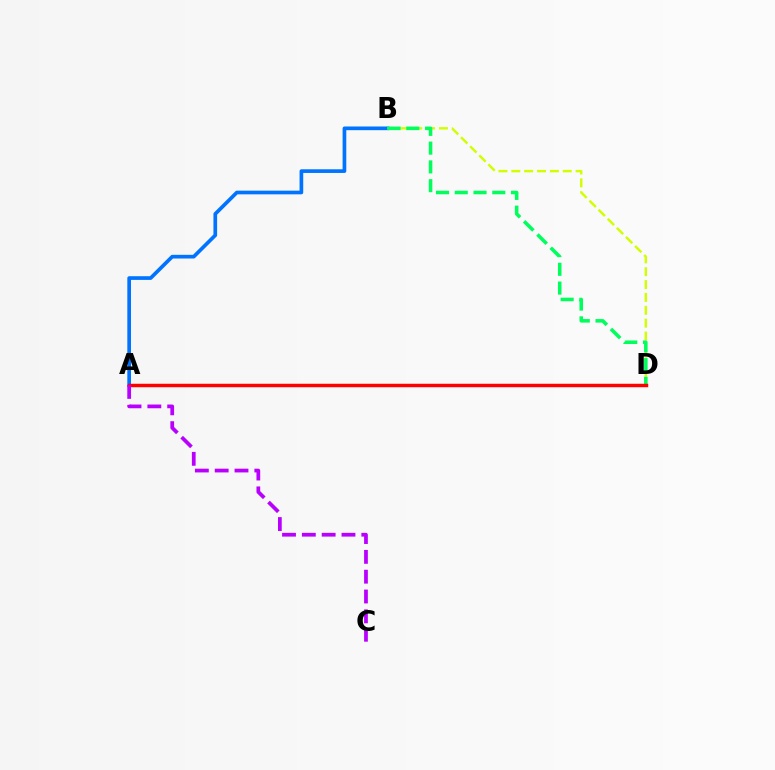{('A', 'B'): [{'color': '#0074ff', 'line_style': 'solid', 'thickness': 2.65}], ('B', 'D'): [{'color': '#d1ff00', 'line_style': 'dashed', 'thickness': 1.75}, {'color': '#00ff5c', 'line_style': 'dashed', 'thickness': 2.55}], ('A', 'D'): [{'color': '#ff0000', 'line_style': 'solid', 'thickness': 2.49}], ('A', 'C'): [{'color': '#b900ff', 'line_style': 'dashed', 'thickness': 2.69}]}